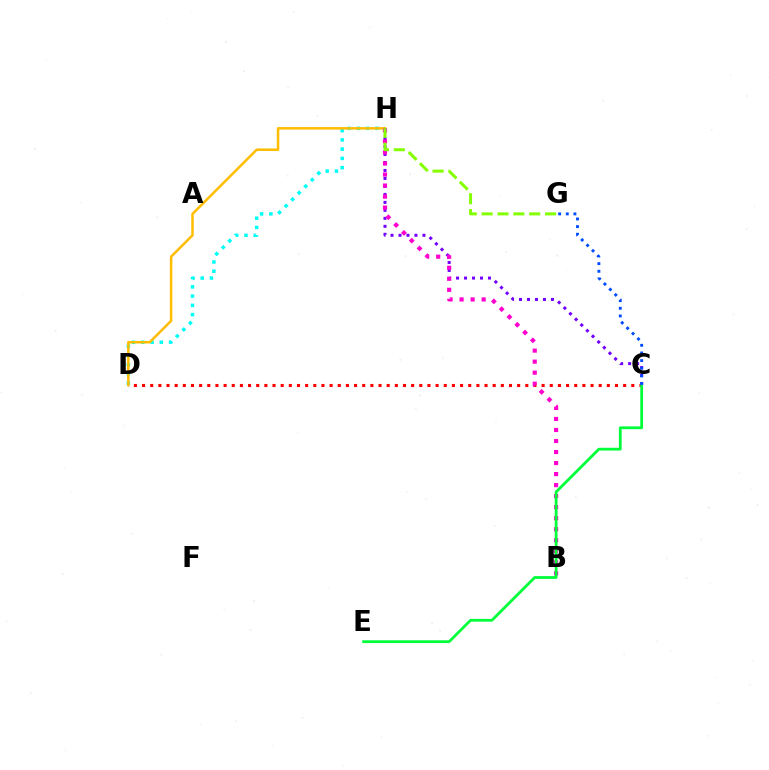{('D', 'H'): [{'color': '#00fff6', 'line_style': 'dotted', 'thickness': 2.51}, {'color': '#ffbd00', 'line_style': 'solid', 'thickness': 1.81}], ('C', 'D'): [{'color': '#ff0000', 'line_style': 'dotted', 'thickness': 2.22}], ('C', 'H'): [{'color': '#7200ff', 'line_style': 'dotted', 'thickness': 2.17}], ('B', 'H'): [{'color': '#ff00cf', 'line_style': 'dotted', 'thickness': 3.0}], ('G', 'H'): [{'color': '#84ff00', 'line_style': 'dashed', 'thickness': 2.15}], ('C', 'E'): [{'color': '#00ff39', 'line_style': 'solid', 'thickness': 1.99}], ('C', 'G'): [{'color': '#004bff', 'line_style': 'dotted', 'thickness': 2.08}]}